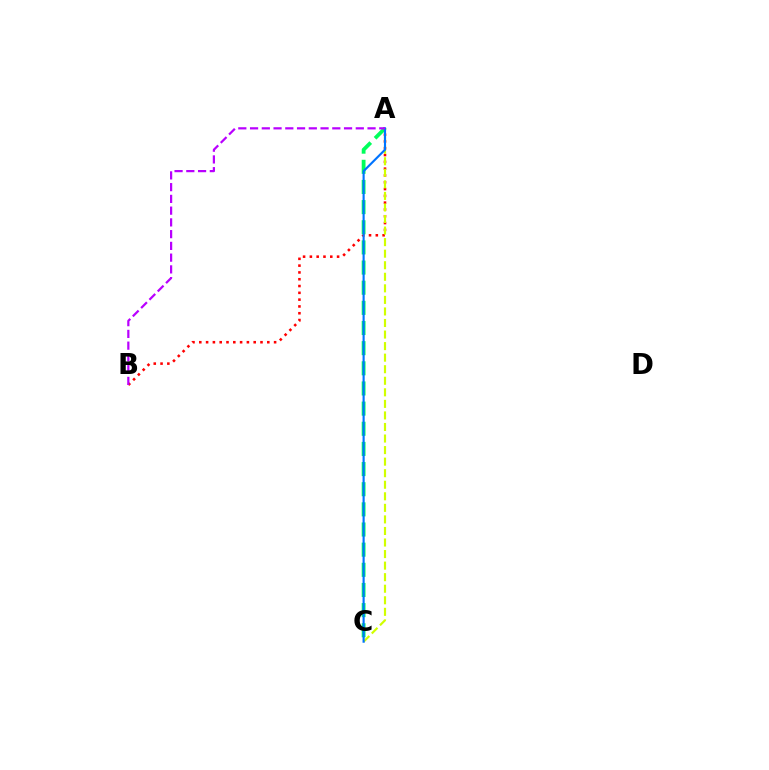{('A', 'B'): [{'color': '#ff0000', 'line_style': 'dotted', 'thickness': 1.85}, {'color': '#b900ff', 'line_style': 'dashed', 'thickness': 1.6}], ('A', 'C'): [{'color': '#d1ff00', 'line_style': 'dashed', 'thickness': 1.57}, {'color': '#00ff5c', 'line_style': 'dashed', 'thickness': 2.74}, {'color': '#0074ff', 'line_style': 'solid', 'thickness': 1.54}]}